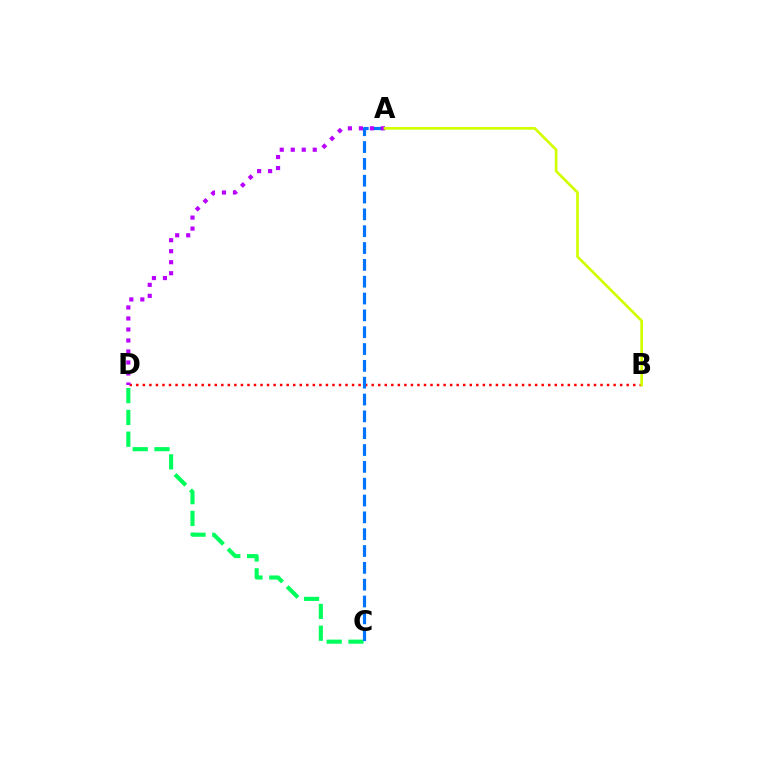{('C', 'D'): [{'color': '#00ff5c', 'line_style': 'dashed', 'thickness': 2.96}], ('B', 'D'): [{'color': '#ff0000', 'line_style': 'dotted', 'thickness': 1.78}], ('A', 'C'): [{'color': '#0074ff', 'line_style': 'dashed', 'thickness': 2.29}], ('A', 'D'): [{'color': '#b900ff', 'line_style': 'dotted', 'thickness': 2.99}], ('A', 'B'): [{'color': '#d1ff00', 'line_style': 'solid', 'thickness': 1.94}]}